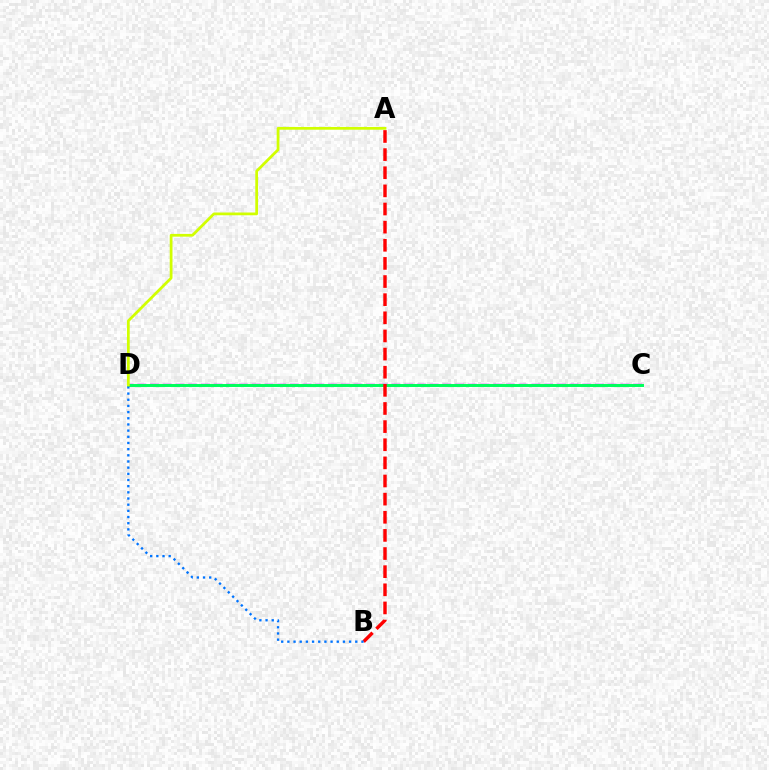{('C', 'D'): [{'color': '#b900ff', 'line_style': 'dashed', 'thickness': 1.73}, {'color': '#00ff5c', 'line_style': 'solid', 'thickness': 2.13}], ('A', 'B'): [{'color': '#ff0000', 'line_style': 'dashed', 'thickness': 2.46}], ('B', 'D'): [{'color': '#0074ff', 'line_style': 'dotted', 'thickness': 1.68}], ('A', 'D'): [{'color': '#d1ff00', 'line_style': 'solid', 'thickness': 1.98}]}